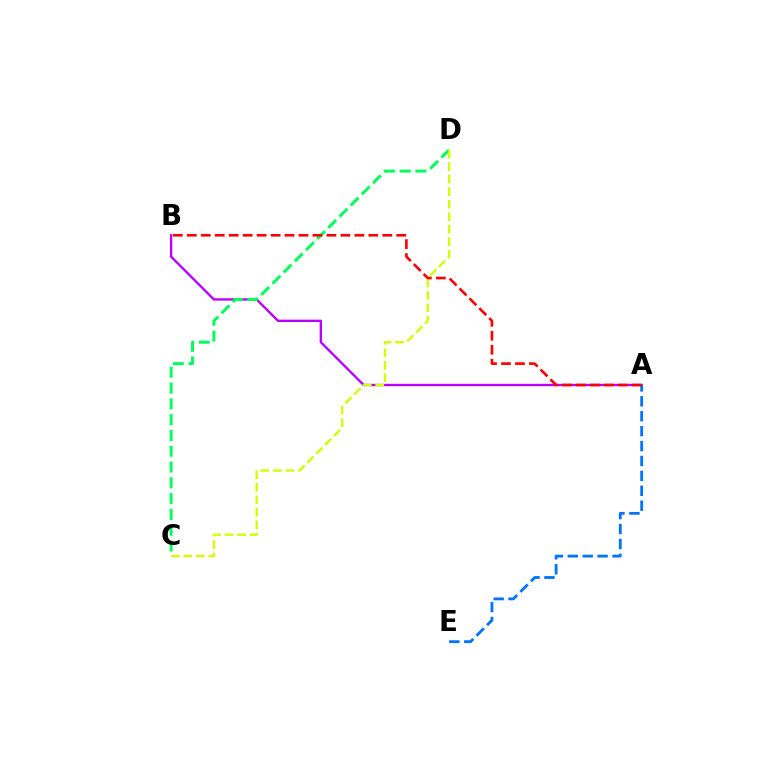{('A', 'B'): [{'color': '#b900ff', 'line_style': 'solid', 'thickness': 1.7}, {'color': '#ff0000', 'line_style': 'dashed', 'thickness': 1.9}], ('C', 'D'): [{'color': '#00ff5c', 'line_style': 'dashed', 'thickness': 2.15}, {'color': '#d1ff00', 'line_style': 'dashed', 'thickness': 1.7}], ('A', 'E'): [{'color': '#0074ff', 'line_style': 'dashed', 'thickness': 2.03}]}